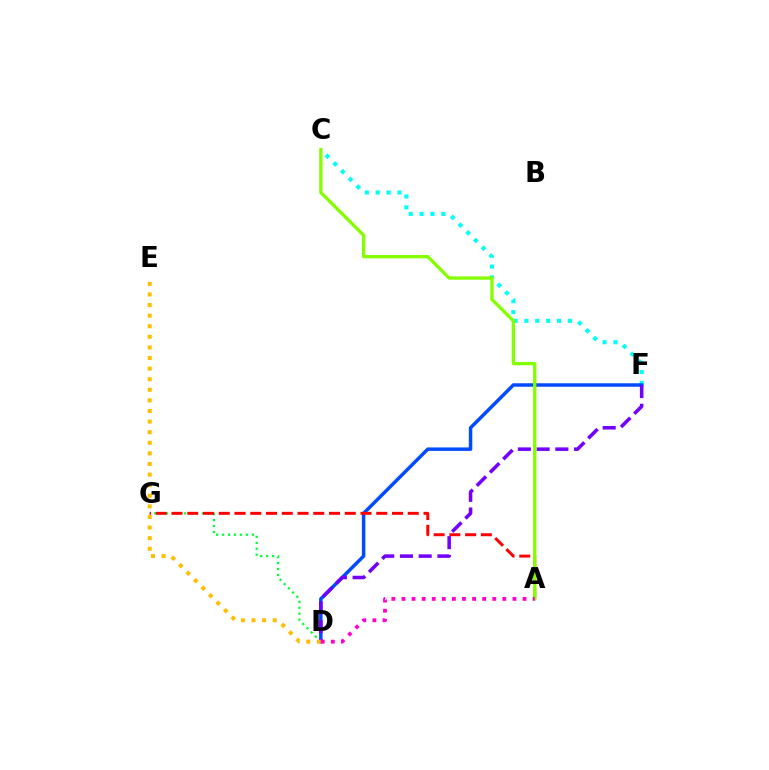{('D', 'G'): [{'color': '#00ff39', 'line_style': 'dotted', 'thickness': 1.62}], ('C', 'F'): [{'color': '#00fff6', 'line_style': 'dotted', 'thickness': 2.96}], ('D', 'F'): [{'color': '#004bff', 'line_style': 'solid', 'thickness': 2.5}, {'color': '#7200ff', 'line_style': 'dashed', 'thickness': 2.54}], ('A', 'G'): [{'color': '#ff0000', 'line_style': 'dashed', 'thickness': 2.14}], ('D', 'E'): [{'color': '#ffbd00', 'line_style': 'dotted', 'thickness': 2.88}], ('A', 'C'): [{'color': '#84ff00', 'line_style': 'solid', 'thickness': 2.38}], ('A', 'D'): [{'color': '#ff00cf', 'line_style': 'dotted', 'thickness': 2.74}]}